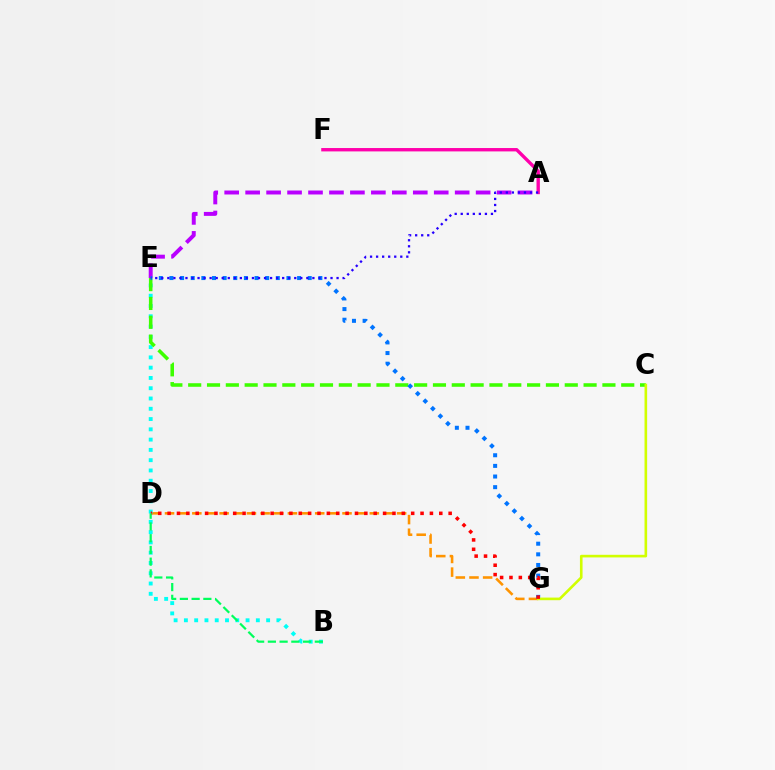{('D', 'G'): [{'color': '#ff9400', 'line_style': 'dashed', 'thickness': 1.85}, {'color': '#ff0000', 'line_style': 'dotted', 'thickness': 2.55}], ('A', 'E'): [{'color': '#b900ff', 'line_style': 'dashed', 'thickness': 2.85}, {'color': '#2500ff', 'line_style': 'dotted', 'thickness': 1.64}], ('B', 'E'): [{'color': '#00fff6', 'line_style': 'dotted', 'thickness': 2.79}], ('C', 'E'): [{'color': '#3dff00', 'line_style': 'dashed', 'thickness': 2.56}], ('E', 'G'): [{'color': '#0074ff', 'line_style': 'dotted', 'thickness': 2.89}], ('A', 'F'): [{'color': '#ff00ac', 'line_style': 'solid', 'thickness': 2.42}], ('C', 'G'): [{'color': '#d1ff00', 'line_style': 'solid', 'thickness': 1.89}], ('B', 'D'): [{'color': '#00ff5c', 'line_style': 'dashed', 'thickness': 1.59}]}